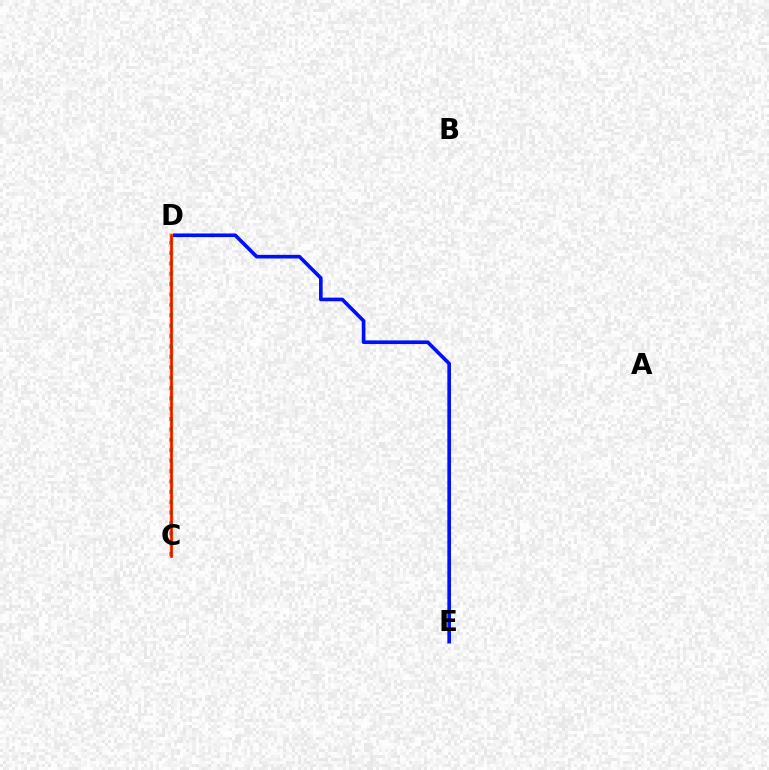{('D', 'E'): [{'color': '#0010ff', 'line_style': 'solid', 'thickness': 2.62}], ('C', 'D'): [{'color': '#00fff6', 'line_style': 'solid', 'thickness': 2.27}, {'color': '#ee00ff', 'line_style': 'dashed', 'thickness': 2.24}, {'color': '#fcf500', 'line_style': 'solid', 'thickness': 2.77}, {'color': '#08ff00', 'line_style': 'dotted', 'thickness': 2.82}, {'color': '#ff0000', 'line_style': 'solid', 'thickness': 1.82}]}